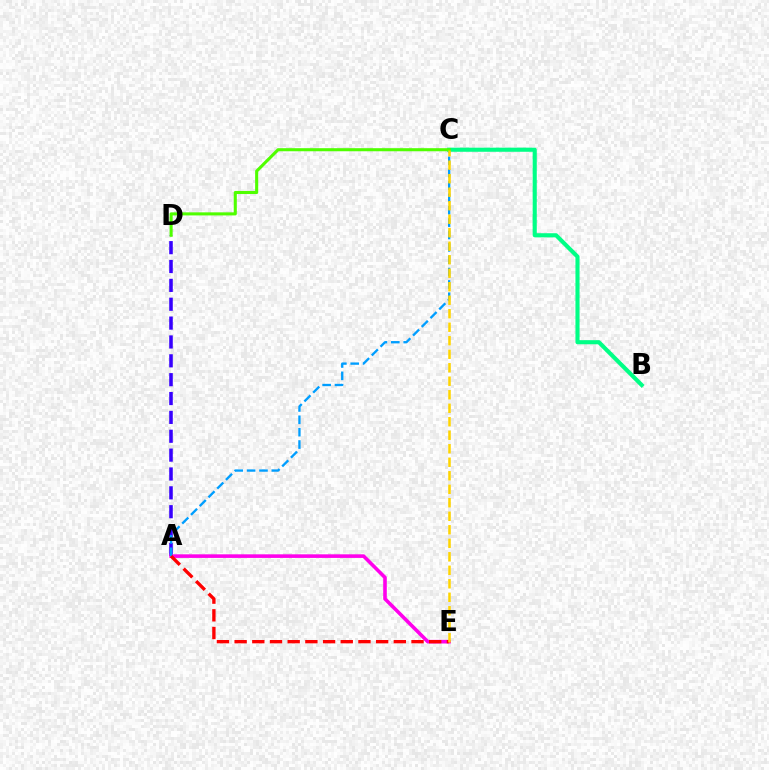{('A', 'D'): [{'color': '#3700ff', 'line_style': 'dashed', 'thickness': 2.56}], ('A', 'E'): [{'color': '#ff00ed', 'line_style': 'solid', 'thickness': 2.58}, {'color': '#ff0000', 'line_style': 'dashed', 'thickness': 2.4}], ('B', 'C'): [{'color': '#00ff86', 'line_style': 'solid', 'thickness': 2.96}], ('A', 'C'): [{'color': '#009eff', 'line_style': 'dashed', 'thickness': 1.68}], ('C', 'D'): [{'color': '#4fff00', 'line_style': 'solid', 'thickness': 2.21}], ('C', 'E'): [{'color': '#ffd500', 'line_style': 'dashed', 'thickness': 1.83}]}